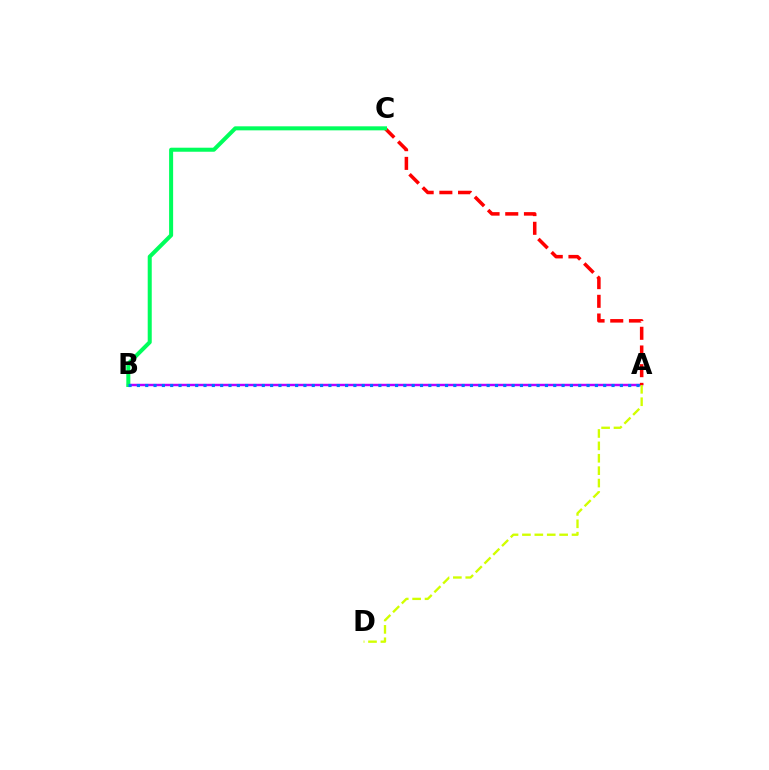{('A', 'B'): [{'color': '#b900ff', 'line_style': 'solid', 'thickness': 1.76}, {'color': '#0074ff', 'line_style': 'dotted', 'thickness': 2.26}], ('A', 'C'): [{'color': '#ff0000', 'line_style': 'dashed', 'thickness': 2.54}], ('B', 'C'): [{'color': '#00ff5c', 'line_style': 'solid', 'thickness': 2.9}], ('A', 'D'): [{'color': '#d1ff00', 'line_style': 'dashed', 'thickness': 1.68}]}